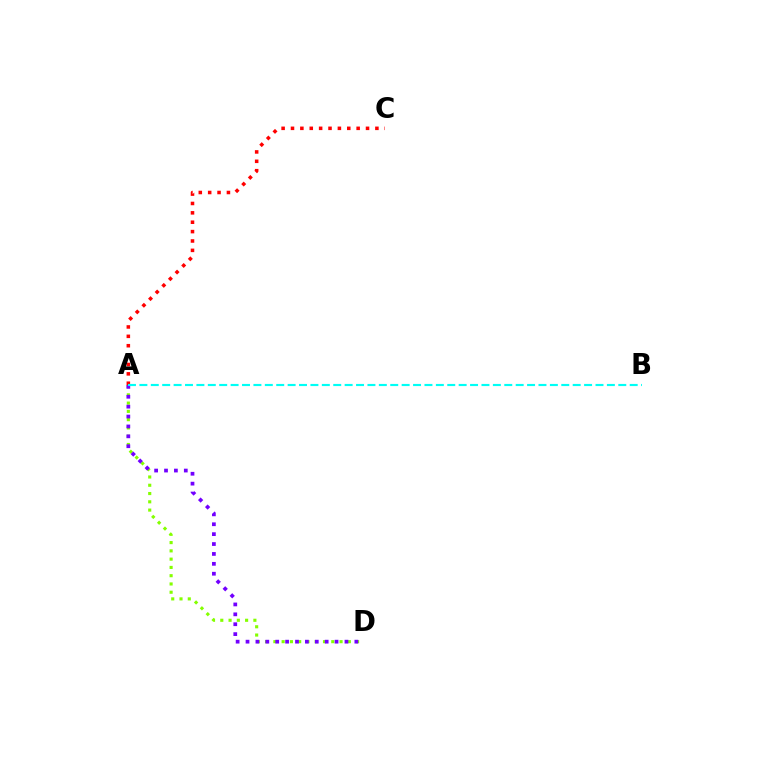{('A', 'D'): [{'color': '#84ff00', 'line_style': 'dotted', 'thickness': 2.25}, {'color': '#7200ff', 'line_style': 'dotted', 'thickness': 2.69}], ('A', 'C'): [{'color': '#ff0000', 'line_style': 'dotted', 'thickness': 2.55}], ('A', 'B'): [{'color': '#00fff6', 'line_style': 'dashed', 'thickness': 1.55}]}